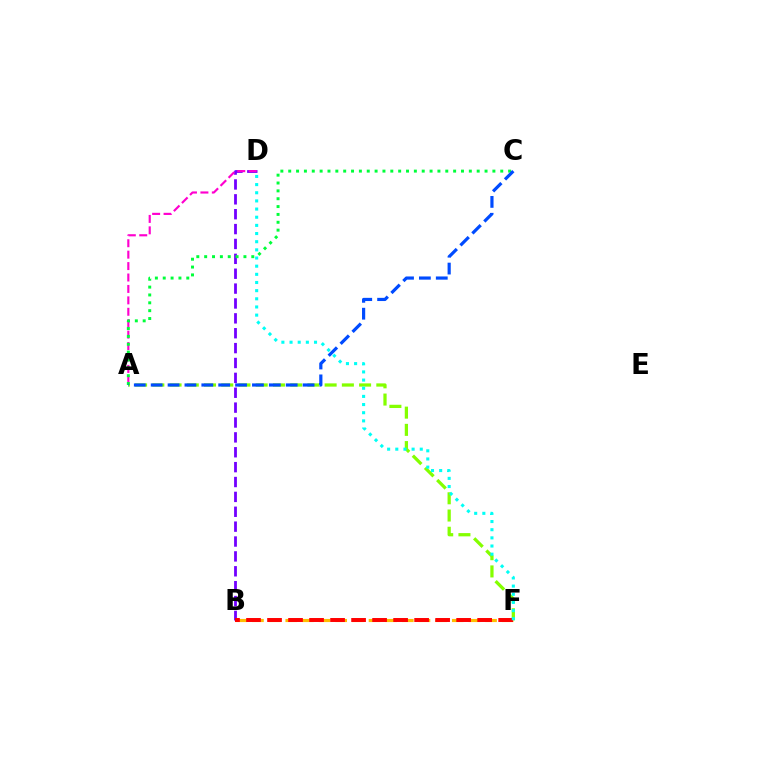{('B', 'F'): [{'color': '#ffbd00', 'line_style': 'dashed', 'thickness': 2.26}, {'color': '#ff0000', 'line_style': 'dashed', 'thickness': 2.85}], ('A', 'F'): [{'color': '#84ff00', 'line_style': 'dashed', 'thickness': 2.34}], ('B', 'D'): [{'color': '#7200ff', 'line_style': 'dashed', 'thickness': 2.02}], ('A', 'D'): [{'color': '#ff00cf', 'line_style': 'dashed', 'thickness': 1.55}], ('A', 'C'): [{'color': '#00ff39', 'line_style': 'dotted', 'thickness': 2.13}, {'color': '#004bff', 'line_style': 'dashed', 'thickness': 2.29}], ('D', 'F'): [{'color': '#00fff6', 'line_style': 'dotted', 'thickness': 2.22}]}